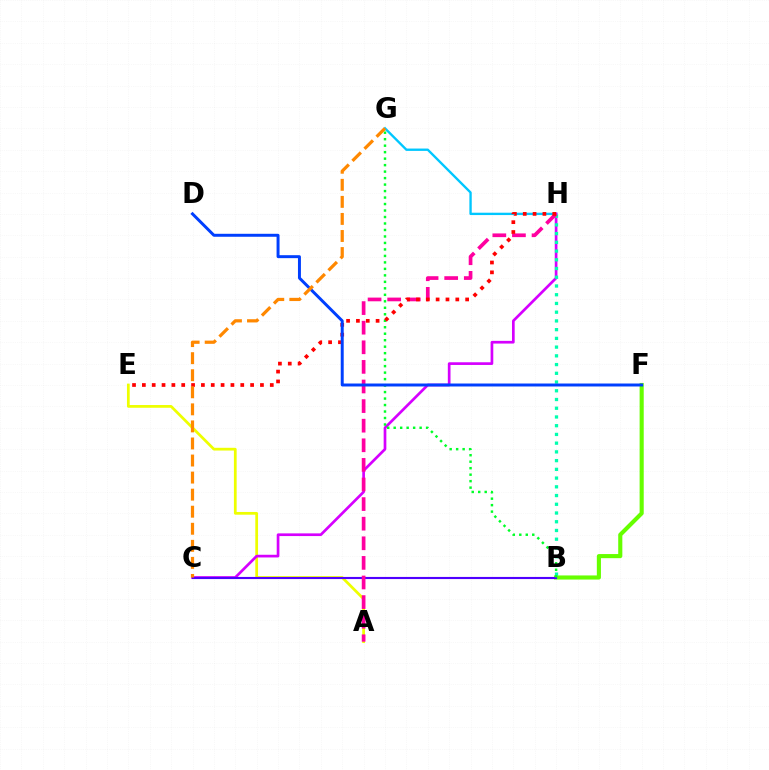{('B', 'F'): [{'color': '#66ff00', 'line_style': 'solid', 'thickness': 2.96}], ('A', 'E'): [{'color': '#eeff00', 'line_style': 'solid', 'thickness': 1.97}], ('G', 'H'): [{'color': '#00c7ff', 'line_style': 'solid', 'thickness': 1.7}], ('C', 'H'): [{'color': '#d600ff', 'line_style': 'solid', 'thickness': 1.94}], ('B', 'C'): [{'color': '#4f00ff', 'line_style': 'solid', 'thickness': 1.54}], ('B', 'H'): [{'color': '#00ffaf', 'line_style': 'dotted', 'thickness': 2.37}], ('A', 'H'): [{'color': '#ff00a0', 'line_style': 'dashed', 'thickness': 2.66}], ('B', 'G'): [{'color': '#00ff27', 'line_style': 'dotted', 'thickness': 1.76}], ('E', 'H'): [{'color': '#ff0000', 'line_style': 'dotted', 'thickness': 2.67}], ('D', 'F'): [{'color': '#003fff', 'line_style': 'solid', 'thickness': 2.14}], ('C', 'G'): [{'color': '#ff8800', 'line_style': 'dashed', 'thickness': 2.32}]}